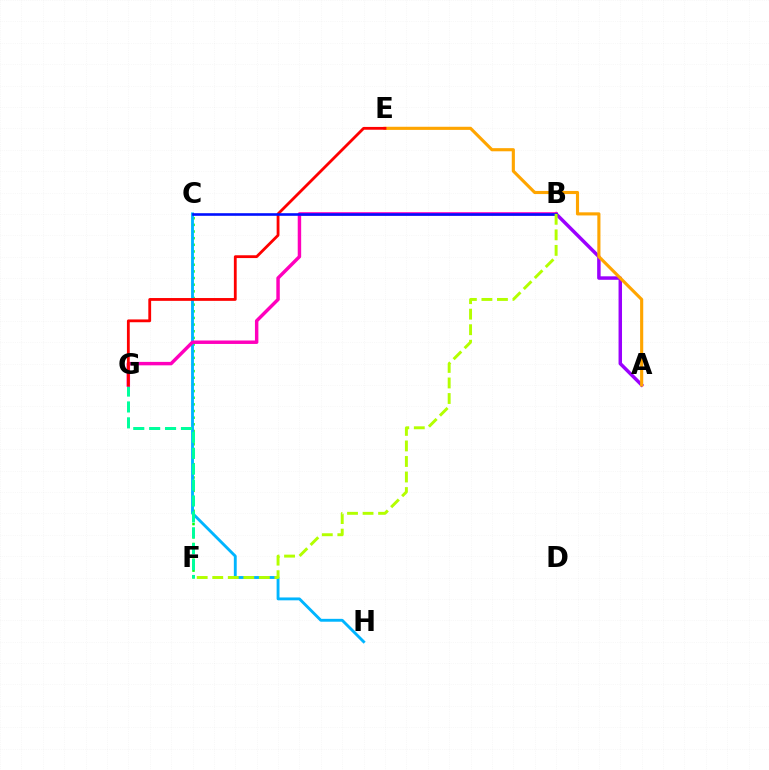{('A', 'B'): [{'color': '#9b00ff', 'line_style': 'solid', 'thickness': 2.5}], ('C', 'F'): [{'color': '#08ff00', 'line_style': 'dotted', 'thickness': 1.81}], ('A', 'E'): [{'color': '#ffa500', 'line_style': 'solid', 'thickness': 2.25}], ('C', 'H'): [{'color': '#00b5ff', 'line_style': 'solid', 'thickness': 2.07}], ('F', 'G'): [{'color': '#00ff9d', 'line_style': 'dashed', 'thickness': 2.16}], ('B', 'G'): [{'color': '#ff00bd', 'line_style': 'solid', 'thickness': 2.48}], ('E', 'G'): [{'color': '#ff0000', 'line_style': 'solid', 'thickness': 2.02}], ('B', 'C'): [{'color': '#0010ff', 'line_style': 'solid', 'thickness': 1.88}], ('B', 'F'): [{'color': '#b3ff00', 'line_style': 'dashed', 'thickness': 2.11}]}